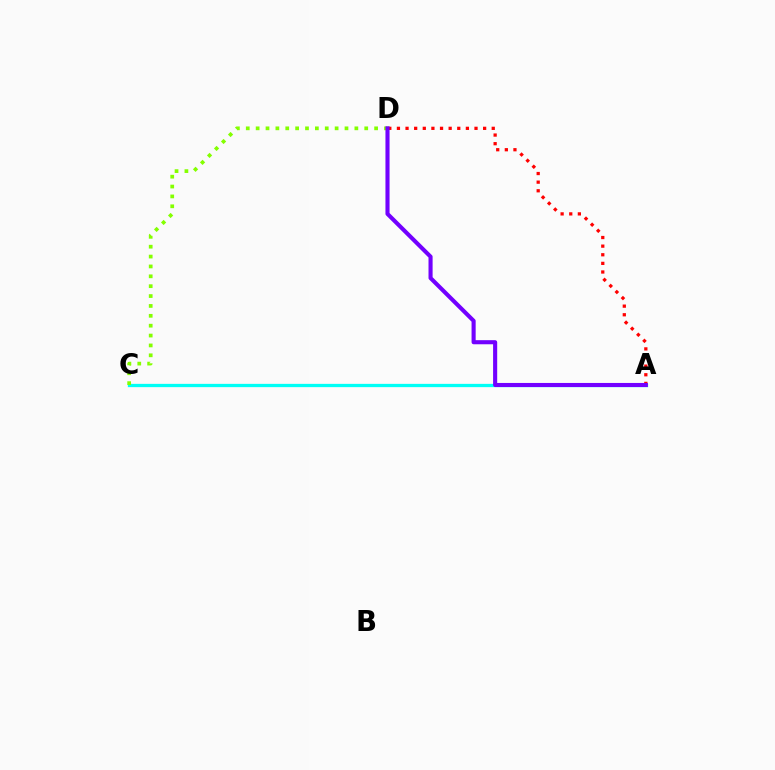{('A', 'C'): [{'color': '#00fff6', 'line_style': 'solid', 'thickness': 2.36}], ('C', 'D'): [{'color': '#84ff00', 'line_style': 'dotted', 'thickness': 2.68}], ('A', 'D'): [{'color': '#ff0000', 'line_style': 'dotted', 'thickness': 2.34}, {'color': '#7200ff', 'line_style': 'solid', 'thickness': 2.95}]}